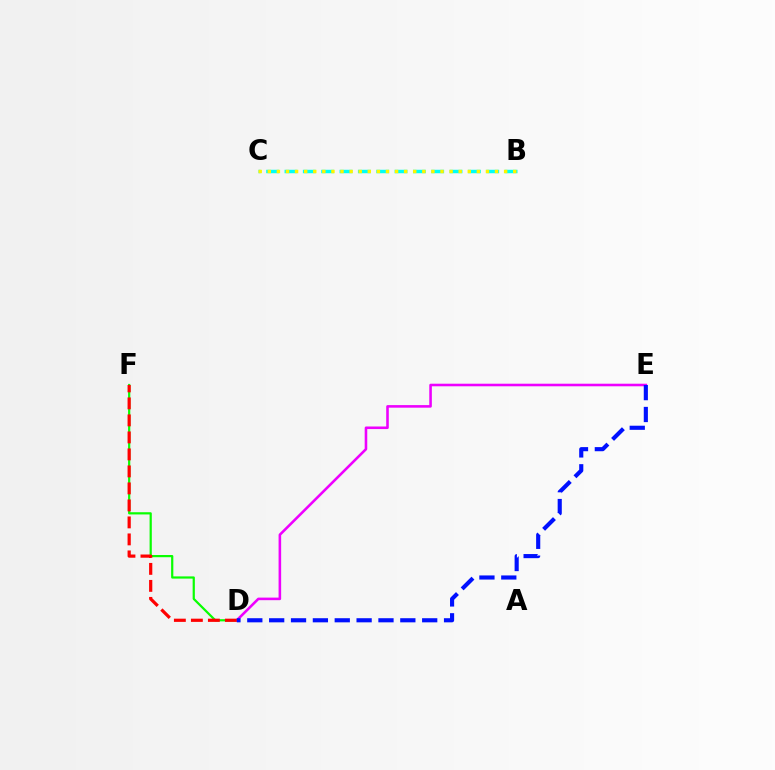{('D', 'F'): [{'color': '#08ff00', 'line_style': 'solid', 'thickness': 1.59}, {'color': '#ff0000', 'line_style': 'dashed', 'thickness': 2.31}], ('B', 'C'): [{'color': '#00fff6', 'line_style': 'dashed', 'thickness': 2.49}, {'color': '#fcf500', 'line_style': 'dotted', 'thickness': 2.47}], ('D', 'E'): [{'color': '#ee00ff', 'line_style': 'solid', 'thickness': 1.85}, {'color': '#0010ff', 'line_style': 'dashed', 'thickness': 2.97}]}